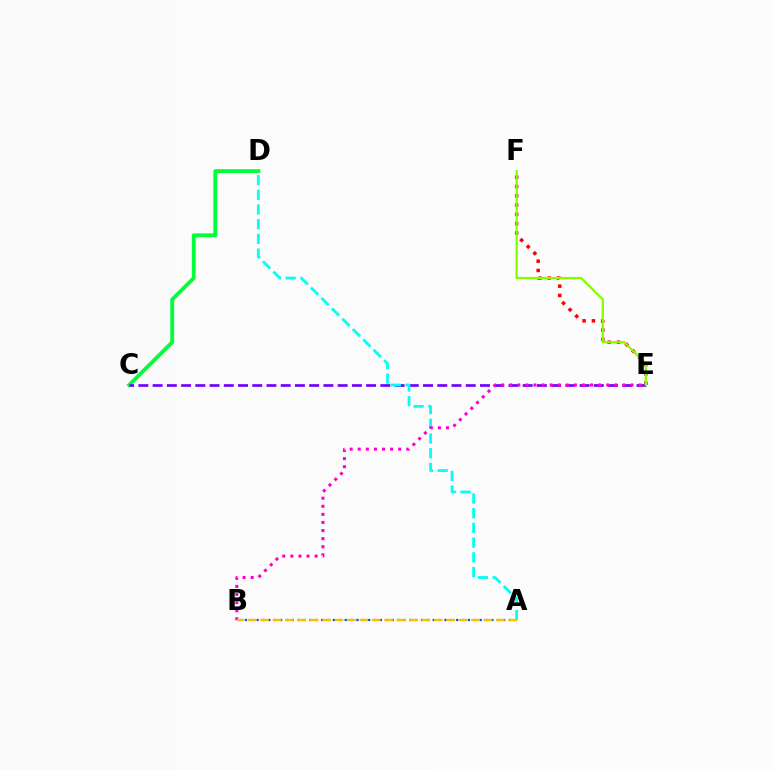{('A', 'B'): [{'color': '#004bff', 'line_style': 'dotted', 'thickness': 1.59}, {'color': '#ffbd00', 'line_style': 'dashed', 'thickness': 1.69}], ('C', 'D'): [{'color': '#00ff39', 'line_style': 'solid', 'thickness': 2.76}], ('E', 'F'): [{'color': '#ff0000', 'line_style': 'dotted', 'thickness': 2.53}, {'color': '#84ff00', 'line_style': 'solid', 'thickness': 1.65}], ('C', 'E'): [{'color': '#7200ff', 'line_style': 'dashed', 'thickness': 1.93}], ('A', 'D'): [{'color': '#00fff6', 'line_style': 'dashed', 'thickness': 2.0}], ('B', 'E'): [{'color': '#ff00cf', 'line_style': 'dotted', 'thickness': 2.2}]}